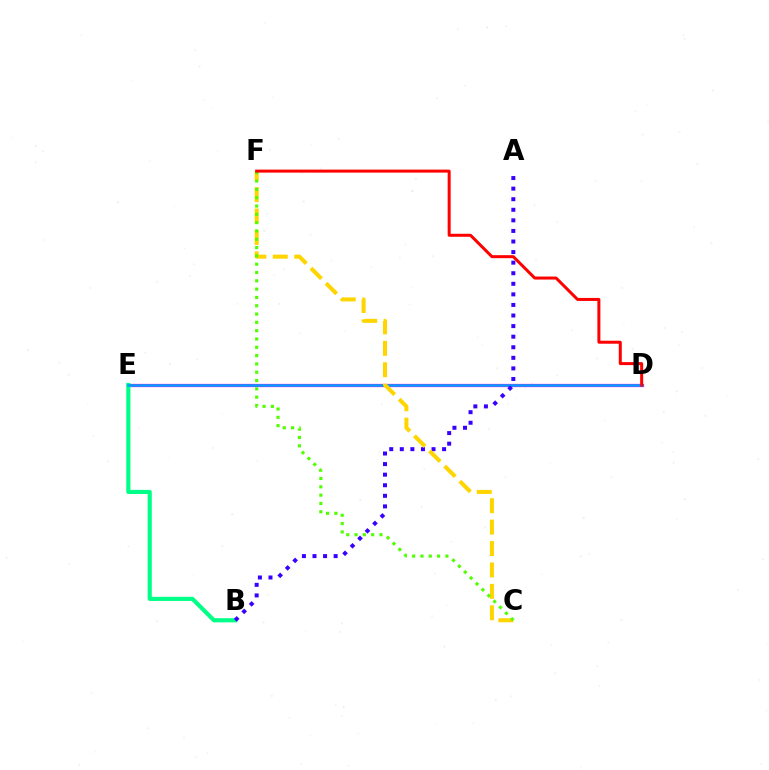{('D', 'E'): [{'color': '#ff00ed', 'line_style': 'solid', 'thickness': 2.33}, {'color': '#009eff', 'line_style': 'solid', 'thickness': 1.83}], ('B', 'E'): [{'color': '#00ff86', 'line_style': 'solid', 'thickness': 2.98}], ('A', 'B'): [{'color': '#3700ff', 'line_style': 'dotted', 'thickness': 2.87}], ('C', 'F'): [{'color': '#ffd500', 'line_style': 'dashed', 'thickness': 2.91}, {'color': '#4fff00', 'line_style': 'dotted', 'thickness': 2.26}], ('D', 'F'): [{'color': '#ff0000', 'line_style': 'solid', 'thickness': 2.16}]}